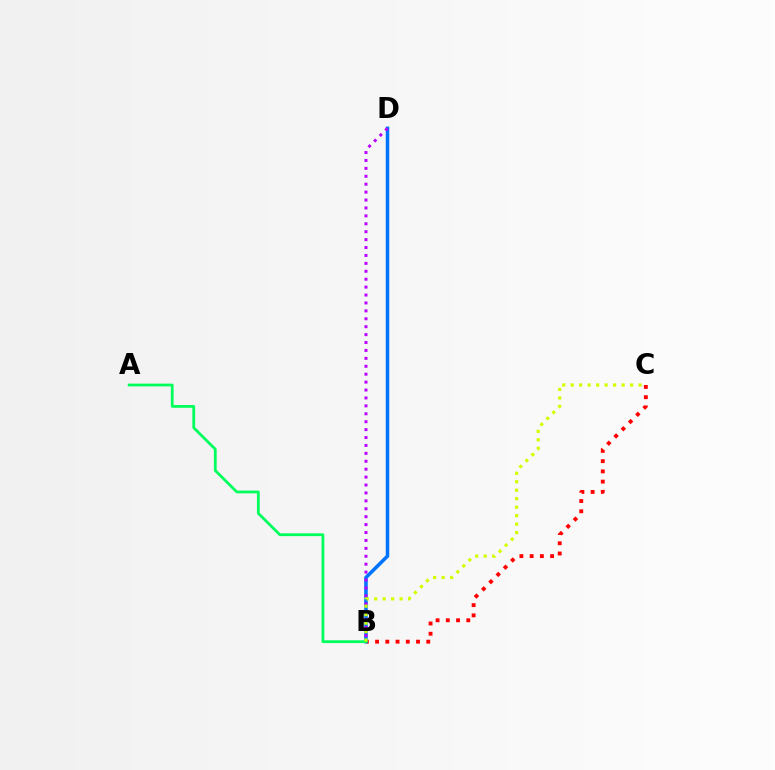{('B', 'C'): [{'color': '#ff0000', 'line_style': 'dotted', 'thickness': 2.78}, {'color': '#d1ff00', 'line_style': 'dotted', 'thickness': 2.3}], ('B', 'D'): [{'color': '#0074ff', 'line_style': 'solid', 'thickness': 2.54}, {'color': '#b900ff', 'line_style': 'dotted', 'thickness': 2.15}], ('A', 'B'): [{'color': '#00ff5c', 'line_style': 'solid', 'thickness': 2.01}]}